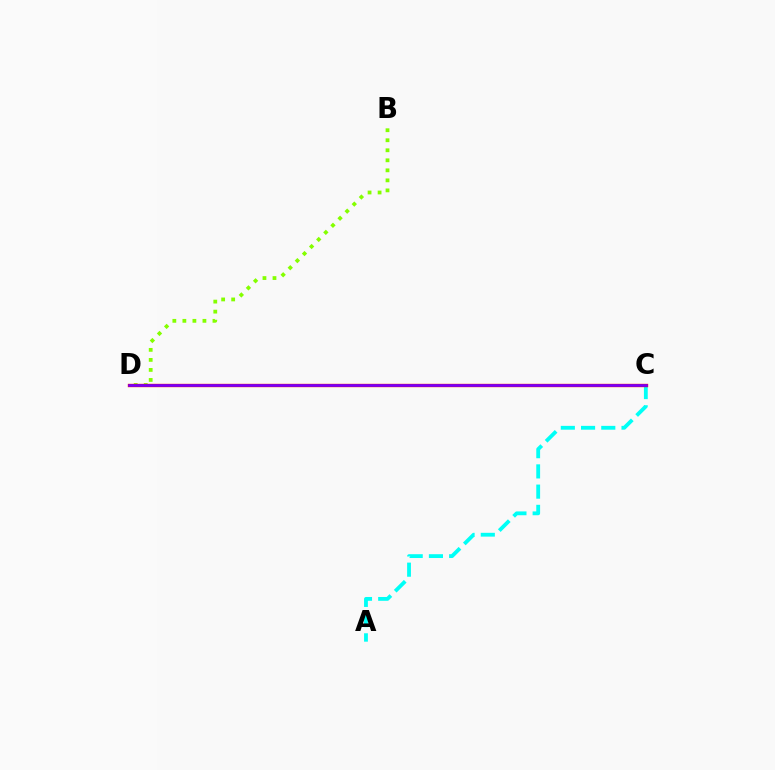{('A', 'C'): [{'color': '#00fff6', 'line_style': 'dashed', 'thickness': 2.75}], ('B', 'D'): [{'color': '#84ff00', 'line_style': 'dotted', 'thickness': 2.72}], ('C', 'D'): [{'color': '#ff0000', 'line_style': 'solid', 'thickness': 2.4}, {'color': '#7200ff', 'line_style': 'solid', 'thickness': 1.88}]}